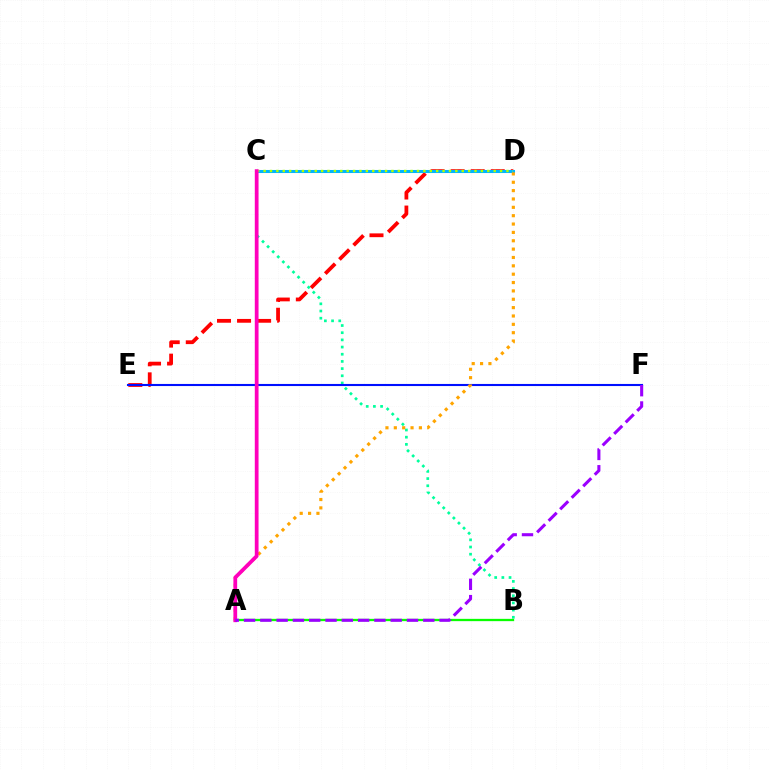{('D', 'E'): [{'color': '#ff0000', 'line_style': 'dashed', 'thickness': 2.72}], ('B', 'C'): [{'color': '#00ff9d', 'line_style': 'dotted', 'thickness': 1.95}], ('E', 'F'): [{'color': '#0010ff', 'line_style': 'solid', 'thickness': 1.51}], ('C', 'D'): [{'color': '#00b5ff', 'line_style': 'solid', 'thickness': 2.19}, {'color': '#b3ff00', 'line_style': 'dotted', 'thickness': 1.74}], ('A', 'D'): [{'color': '#ffa500', 'line_style': 'dotted', 'thickness': 2.27}], ('A', 'B'): [{'color': '#08ff00', 'line_style': 'solid', 'thickness': 1.65}], ('A', 'C'): [{'color': '#ff00bd', 'line_style': 'solid', 'thickness': 2.7}], ('A', 'F'): [{'color': '#9b00ff', 'line_style': 'dashed', 'thickness': 2.21}]}